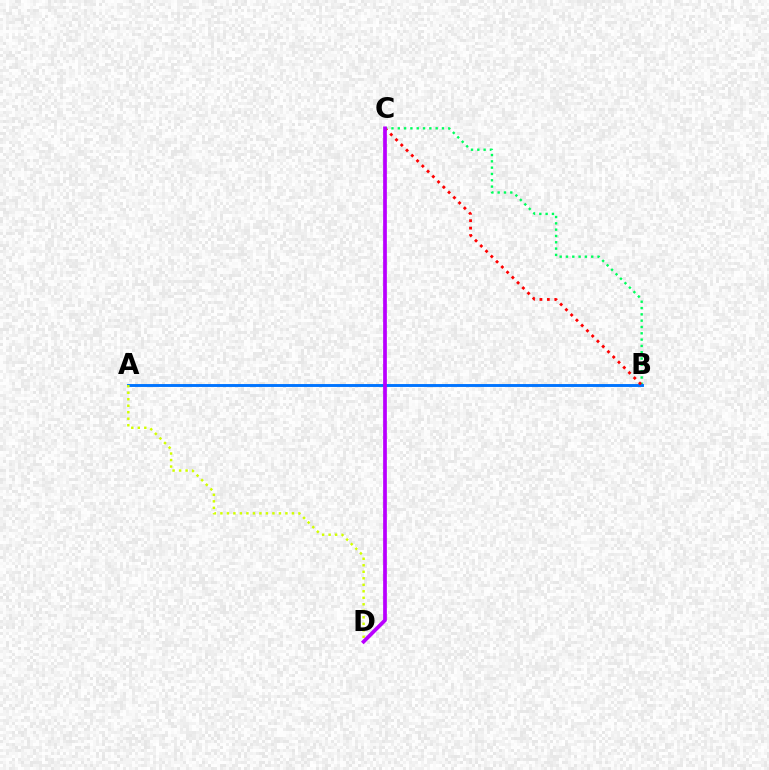{('B', 'C'): [{'color': '#00ff5c', 'line_style': 'dotted', 'thickness': 1.72}, {'color': '#ff0000', 'line_style': 'dotted', 'thickness': 2.02}], ('A', 'B'): [{'color': '#0074ff', 'line_style': 'solid', 'thickness': 2.09}], ('A', 'D'): [{'color': '#d1ff00', 'line_style': 'dotted', 'thickness': 1.77}], ('C', 'D'): [{'color': '#b900ff', 'line_style': 'solid', 'thickness': 2.69}]}